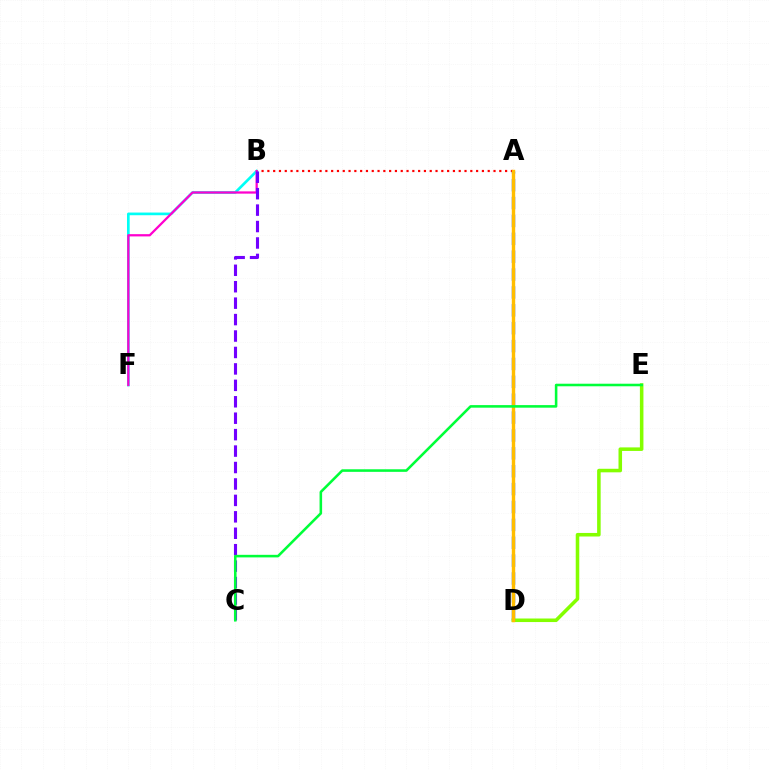{('A', 'B'): [{'color': '#ff0000', 'line_style': 'dotted', 'thickness': 1.58}], ('B', 'F'): [{'color': '#00fff6', 'line_style': 'solid', 'thickness': 1.93}, {'color': '#ff00cf', 'line_style': 'solid', 'thickness': 1.62}], ('A', 'D'): [{'color': '#004bff', 'line_style': 'dashed', 'thickness': 2.43}, {'color': '#ffbd00', 'line_style': 'solid', 'thickness': 2.44}], ('D', 'E'): [{'color': '#84ff00', 'line_style': 'solid', 'thickness': 2.55}], ('B', 'C'): [{'color': '#7200ff', 'line_style': 'dashed', 'thickness': 2.23}], ('C', 'E'): [{'color': '#00ff39', 'line_style': 'solid', 'thickness': 1.85}]}